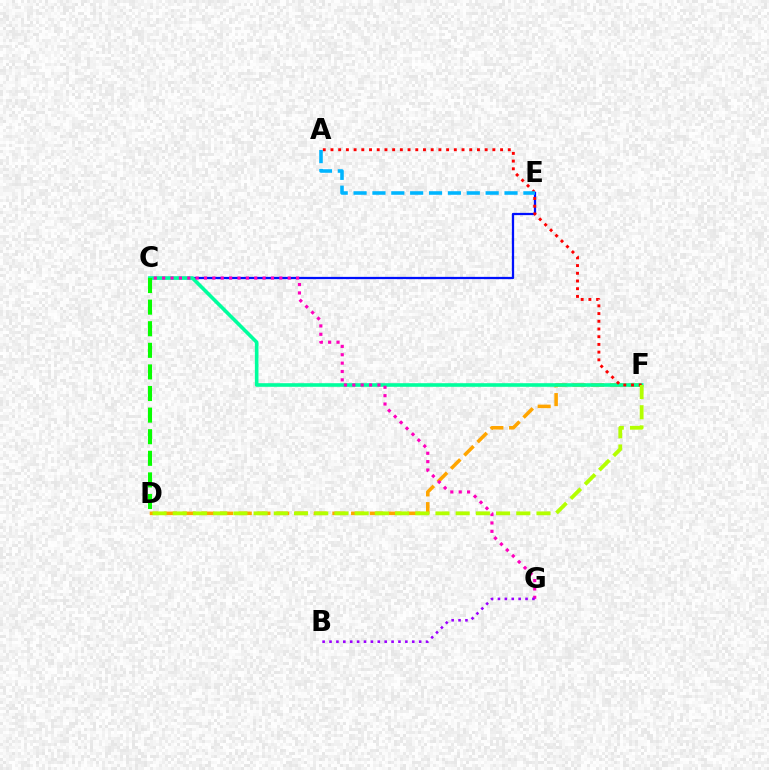{('D', 'F'): [{'color': '#ffa500', 'line_style': 'dashed', 'thickness': 2.54}, {'color': '#b3ff00', 'line_style': 'dashed', 'thickness': 2.75}], ('C', 'E'): [{'color': '#0010ff', 'line_style': 'solid', 'thickness': 1.63}], ('C', 'F'): [{'color': '#00ff9d', 'line_style': 'solid', 'thickness': 2.6}], ('A', 'F'): [{'color': '#ff0000', 'line_style': 'dotted', 'thickness': 2.09}], ('A', 'E'): [{'color': '#00b5ff', 'line_style': 'dashed', 'thickness': 2.56}], ('C', 'G'): [{'color': '#ff00bd', 'line_style': 'dotted', 'thickness': 2.27}], ('B', 'G'): [{'color': '#9b00ff', 'line_style': 'dotted', 'thickness': 1.87}], ('C', 'D'): [{'color': '#08ff00', 'line_style': 'dashed', 'thickness': 2.93}]}